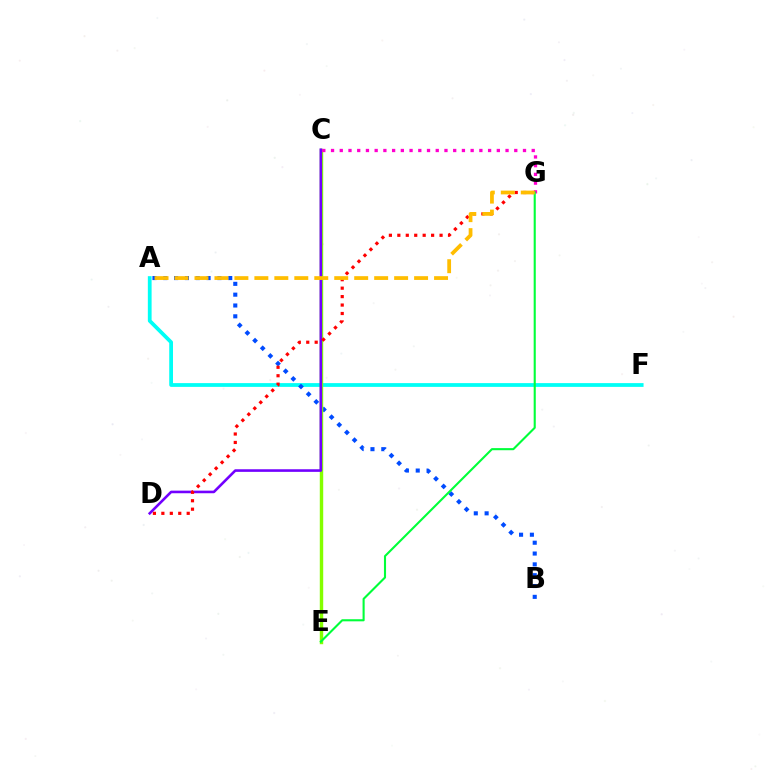{('A', 'F'): [{'color': '#00fff6', 'line_style': 'solid', 'thickness': 2.71}], ('A', 'B'): [{'color': '#004bff', 'line_style': 'dotted', 'thickness': 2.94}], ('C', 'E'): [{'color': '#84ff00', 'line_style': 'solid', 'thickness': 2.47}], ('C', 'D'): [{'color': '#7200ff', 'line_style': 'solid', 'thickness': 1.87}], ('C', 'G'): [{'color': '#ff00cf', 'line_style': 'dotted', 'thickness': 2.37}], ('D', 'G'): [{'color': '#ff0000', 'line_style': 'dotted', 'thickness': 2.29}], ('E', 'G'): [{'color': '#00ff39', 'line_style': 'solid', 'thickness': 1.51}], ('A', 'G'): [{'color': '#ffbd00', 'line_style': 'dashed', 'thickness': 2.71}]}